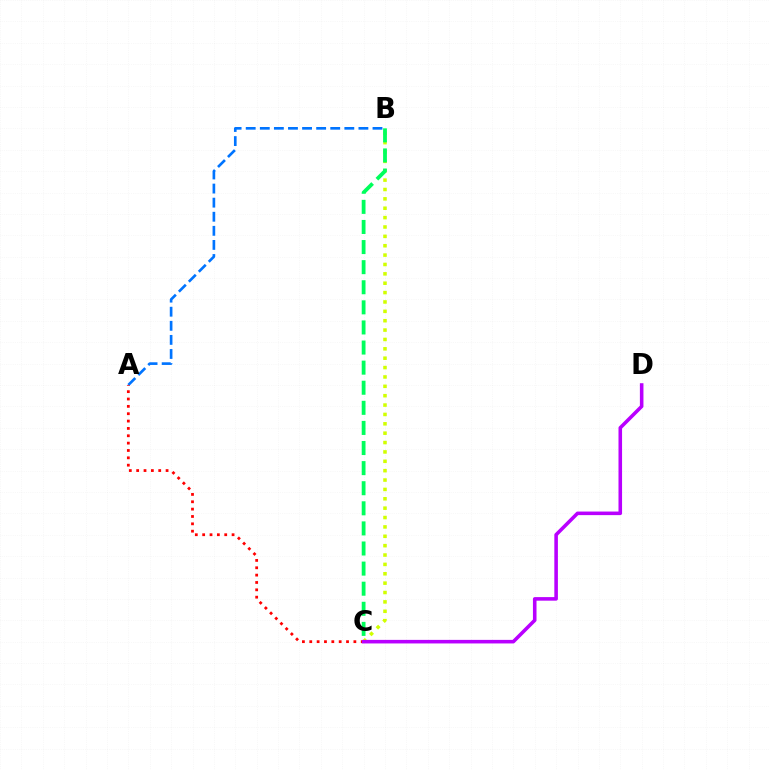{('A', 'B'): [{'color': '#0074ff', 'line_style': 'dashed', 'thickness': 1.91}], ('A', 'C'): [{'color': '#ff0000', 'line_style': 'dotted', 'thickness': 2.0}], ('B', 'C'): [{'color': '#d1ff00', 'line_style': 'dotted', 'thickness': 2.55}, {'color': '#00ff5c', 'line_style': 'dashed', 'thickness': 2.73}], ('C', 'D'): [{'color': '#b900ff', 'line_style': 'solid', 'thickness': 2.57}]}